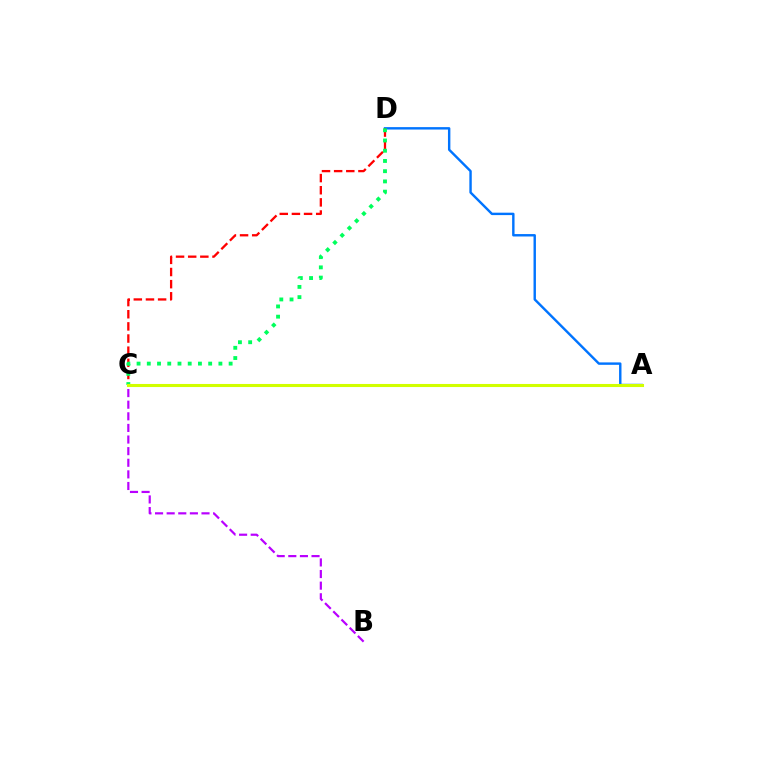{('A', 'D'): [{'color': '#0074ff', 'line_style': 'solid', 'thickness': 1.74}], ('C', 'D'): [{'color': '#ff0000', 'line_style': 'dashed', 'thickness': 1.65}, {'color': '#00ff5c', 'line_style': 'dotted', 'thickness': 2.78}], ('B', 'C'): [{'color': '#b900ff', 'line_style': 'dashed', 'thickness': 1.58}], ('A', 'C'): [{'color': '#d1ff00', 'line_style': 'solid', 'thickness': 2.21}]}